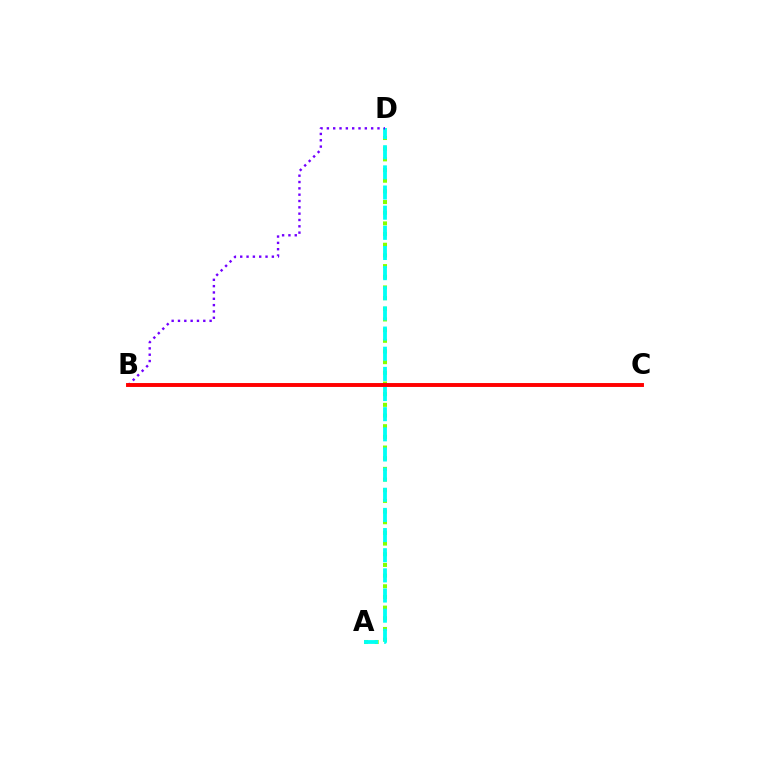{('A', 'D'): [{'color': '#84ff00', 'line_style': 'dotted', 'thickness': 2.9}, {'color': '#00fff6', 'line_style': 'dashed', 'thickness': 2.74}], ('B', 'D'): [{'color': '#7200ff', 'line_style': 'dotted', 'thickness': 1.72}], ('B', 'C'): [{'color': '#ff0000', 'line_style': 'solid', 'thickness': 2.81}]}